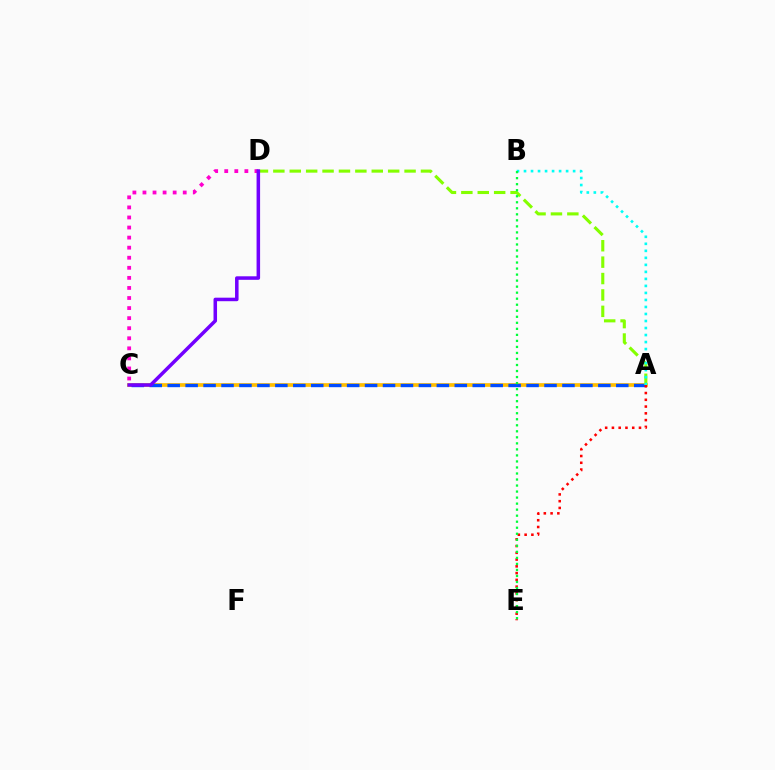{('A', 'C'): [{'color': '#ffbd00', 'line_style': 'solid', 'thickness': 2.65}, {'color': '#004bff', 'line_style': 'dashed', 'thickness': 2.44}], ('A', 'D'): [{'color': '#84ff00', 'line_style': 'dashed', 'thickness': 2.23}], ('C', 'D'): [{'color': '#ff00cf', 'line_style': 'dotted', 'thickness': 2.73}, {'color': '#7200ff', 'line_style': 'solid', 'thickness': 2.54}], ('A', 'E'): [{'color': '#ff0000', 'line_style': 'dotted', 'thickness': 1.84}], ('A', 'B'): [{'color': '#00fff6', 'line_style': 'dotted', 'thickness': 1.91}], ('B', 'E'): [{'color': '#00ff39', 'line_style': 'dotted', 'thickness': 1.64}]}